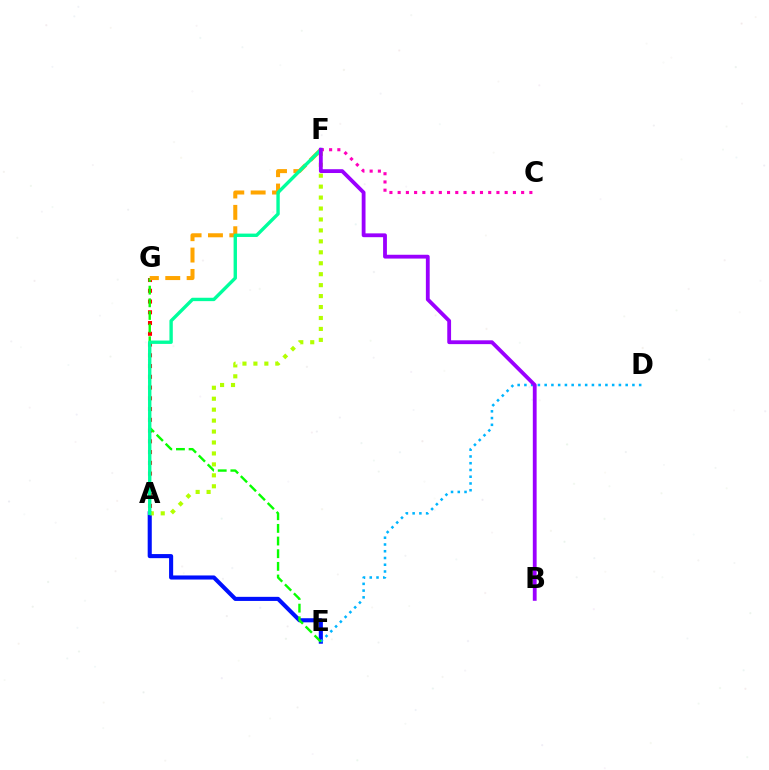{('A', 'G'): [{'color': '#ff0000', 'line_style': 'dotted', 'thickness': 2.92}], ('C', 'F'): [{'color': '#ff00bd', 'line_style': 'dotted', 'thickness': 2.24}], ('A', 'E'): [{'color': '#0010ff', 'line_style': 'solid', 'thickness': 2.95}], ('D', 'E'): [{'color': '#00b5ff', 'line_style': 'dotted', 'thickness': 1.83}], ('E', 'G'): [{'color': '#08ff00', 'line_style': 'dashed', 'thickness': 1.72}], ('A', 'F'): [{'color': '#b3ff00', 'line_style': 'dotted', 'thickness': 2.97}, {'color': '#00ff9d', 'line_style': 'solid', 'thickness': 2.43}], ('F', 'G'): [{'color': '#ffa500', 'line_style': 'dashed', 'thickness': 2.9}], ('B', 'F'): [{'color': '#9b00ff', 'line_style': 'solid', 'thickness': 2.74}]}